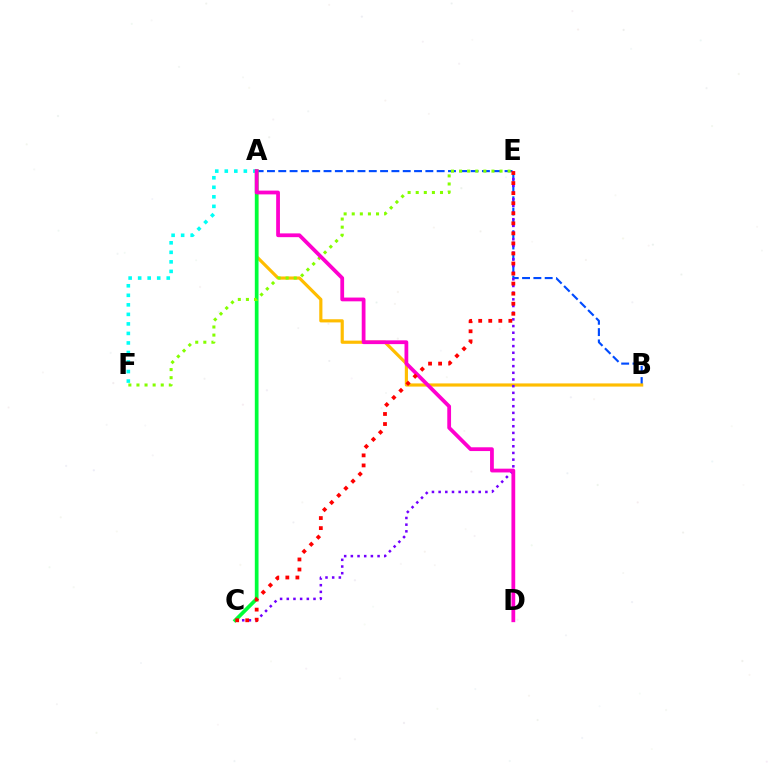{('A', 'F'): [{'color': '#00fff6', 'line_style': 'dotted', 'thickness': 2.59}], ('A', 'B'): [{'color': '#004bff', 'line_style': 'dashed', 'thickness': 1.54}, {'color': '#ffbd00', 'line_style': 'solid', 'thickness': 2.28}], ('C', 'E'): [{'color': '#7200ff', 'line_style': 'dotted', 'thickness': 1.81}, {'color': '#ff0000', 'line_style': 'dotted', 'thickness': 2.73}], ('A', 'C'): [{'color': '#00ff39', 'line_style': 'solid', 'thickness': 2.67}], ('E', 'F'): [{'color': '#84ff00', 'line_style': 'dotted', 'thickness': 2.2}], ('A', 'D'): [{'color': '#ff00cf', 'line_style': 'solid', 'thickness': 2.72}]}